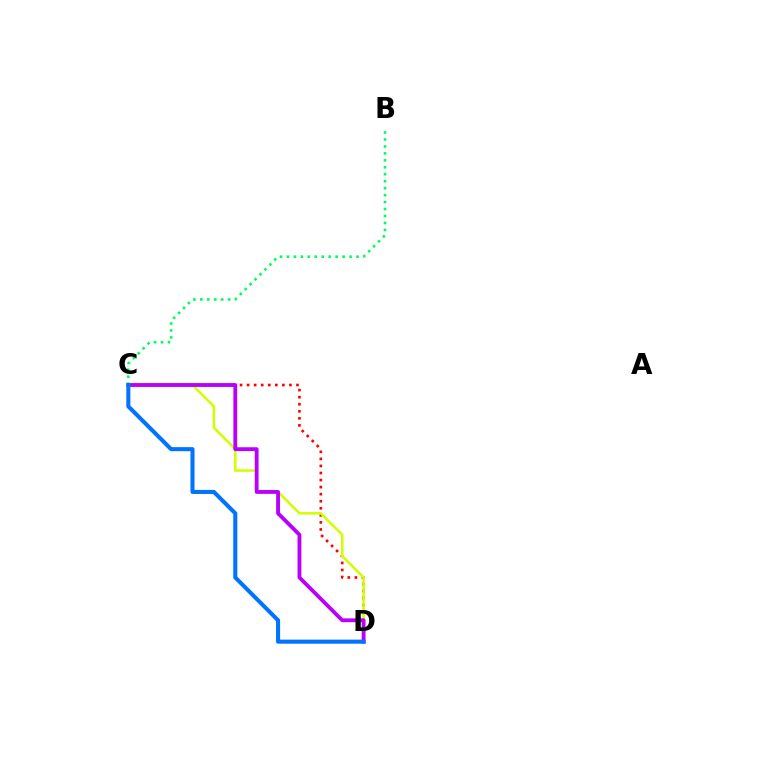{('C', 'D'): [{'color': '#ff0000', 'line_style': 'dotted', 'thickness': 1.92}, {'color': '#d1ff00', 'line_style': 'solid', 'thickness': 1.85}, {'color': '#b900ff', 'line_style': 'solid', 'thickness': 2.76}, {'color': '#0074ff', 'line_style': 'solid', 'thickness': 2.93}], ('B', 'C'): [{'color': '#00ff5c', 'line_style': 'dotted', 'thickness': 1.89}]}